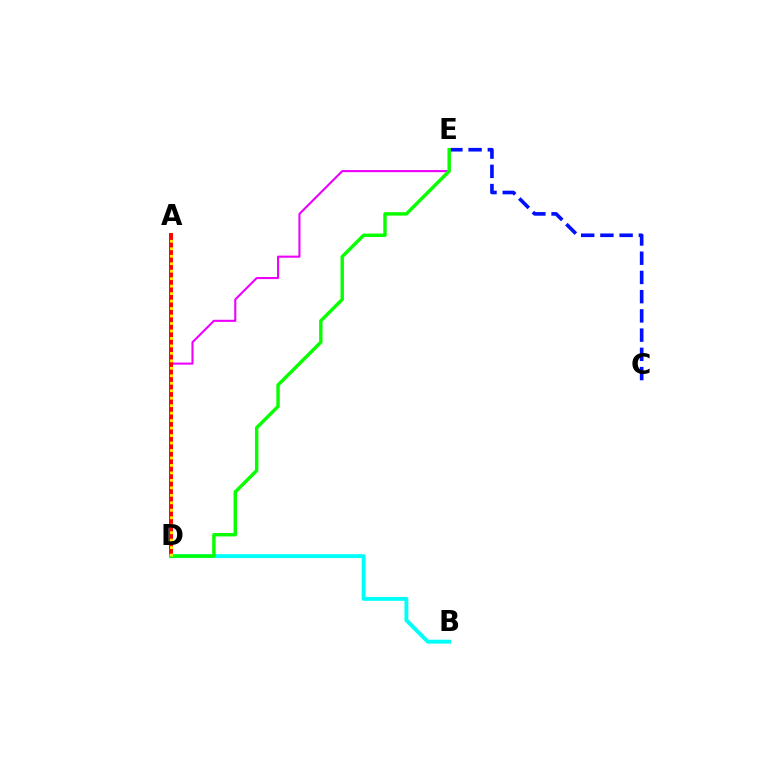{('C', 'E'): [{'color': '#0010ff', 'line_style': 'dashed', 'thickness': 2.61}], ('D', 'E'): [{'color': '#ee00ff', 'line_style': 'solid', 'thickness': 1.51}, {'color': '#08ff00', 'line_style': 'solid', 'thickness': 2.46}], ('A', 'D'): [{'color': '#ff0000', 'line_style': 'solid', 'thickness': 2.85}, {'color': '#fcf500', 'line_style': 'dotted', 'thickness': 2.03}], ('B', 'D'): [{'color': '#00fff6', 'line_style': 'solid', 'thickness': 2.81}]}